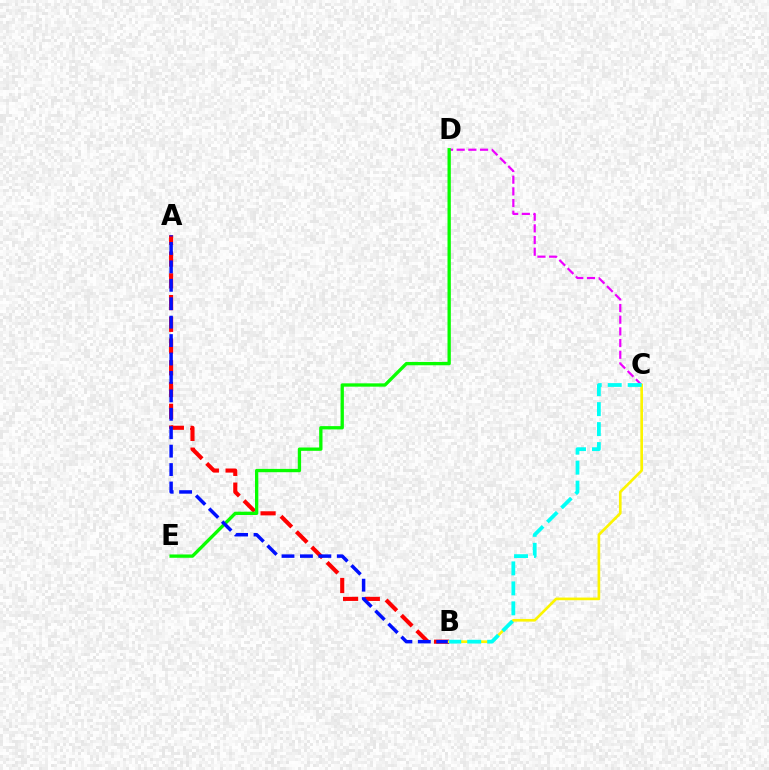{('A', 'B'): [{'color': '#ff0000', 'line_style': 'dashed', 'thickness': 2.95}, {'color': '#0010ff', 'line_style': 'dashed', 'thickness': 2.5}], ('C', 'D'): [{'color': '#ee00ff', 'line_style': 'dashed', 'thickness': 1.59}], ('D', 'E'): [{'color': '#08ff00', 'line_style': 'solid', 'thickness': 2.39}], ('B', 'C'): [{'color': '#fcf500', 'line_style': 'solid', 'thickness': 1.91}, {'color': '#00fff6', 'line_style': 'dashed', 'thickness': 2.71}]}